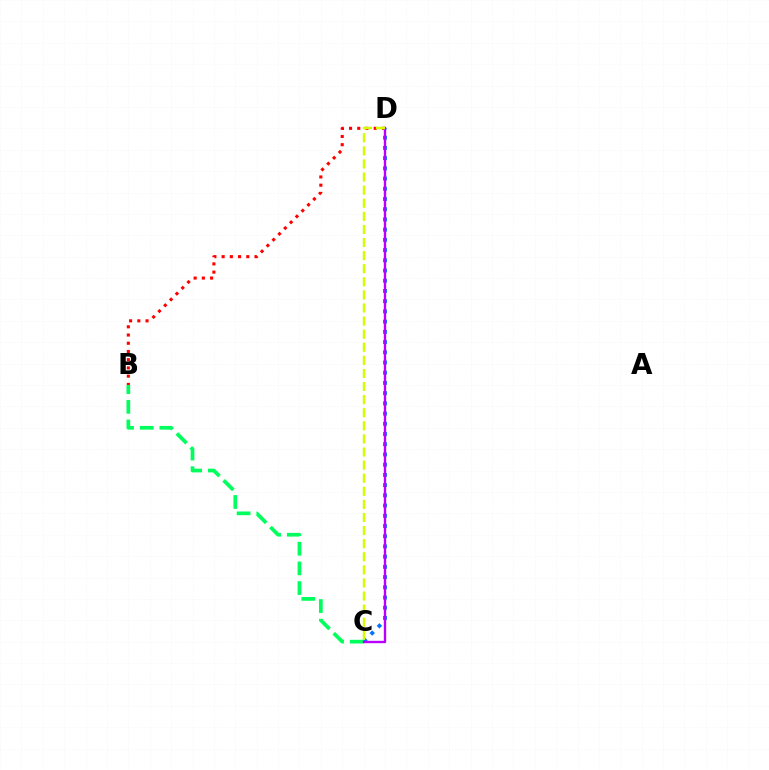{('C', 'D'): [{'color': '#0074ff', 'line_style': 'dotted', 'thickness': 2.78}, {'color': '#b900ff', 'line_style': 'solid', 'thickness': 1.71}, {'color': '#d1ff00', 'line_style': 'dashed', 'thickness': 1.78}], ('B', 'D'): [{'color': '#ff0000', 'line_style': 'dotted', 'thickness': 2.24}], ('B', 'C'): [{'color': '#00ff5c', 'line_style': 'dashed', 'thickness': 2.67}]}